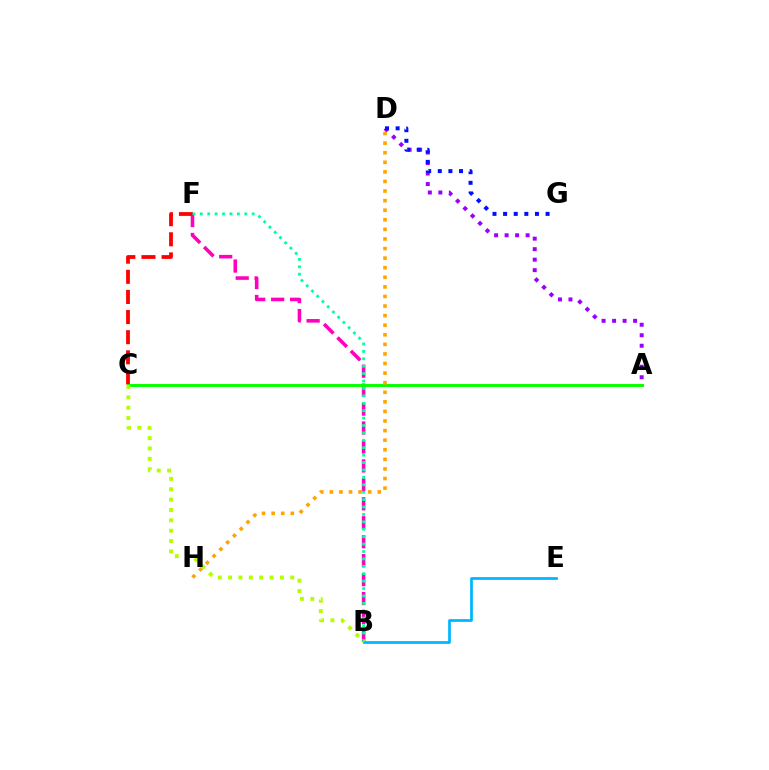{('B', 'F'): [{'color': '#ff00bd', 'line_style': 'dashed', 'thickness': 2.57}, {'color': '#00ff9d', 'line_style': 'dotted', 'thickness': 2.01}], ('C', 'F'): [{'color': '#ff0000', 'line_style': 'dashed', 'thickness': 2.73}], ('A', 'D'): [{'color': '#9b00ff', 'line_style': 'dotted', 'thickness': 2.85}], ('A', 'C'): [{'color': '#08ff00', 'line_style': 'solid', 'thickness': 2.13}], ('D', 'G'): [{'color': '#0010ff', 'line_style': 'dotted', 'thickness': 2.88}], ('D', 'H'): [{'color': '#ffa500', 'line_style': 'dotted', 'thickness': 2.6}], ('B', 'E'): [{'color': '#00b5ff', 'line_style': 'solid', 'thickness': 1.95}], ('B', 'C'): [{'color': '#b3ff00', 'line_style': 'dotted', 'thickness': 2.82}]}